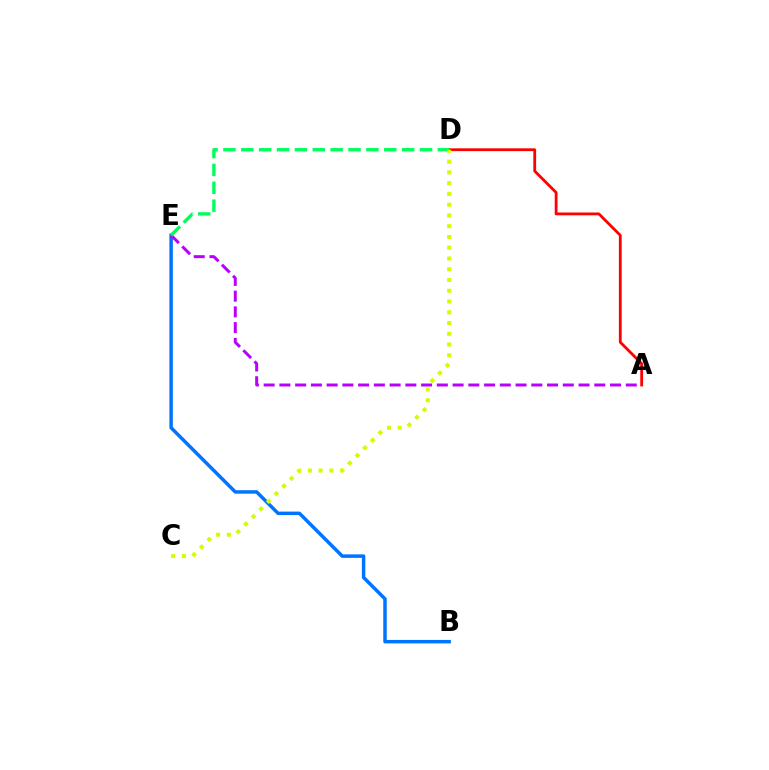{('B', 'E'): [{'color': '#0074ff', 'line_style': 'solid', 'thickness': 2.5}], ('A', 'E'): [{'color': '#b900ff', 'line_style': 'dashed', 'thickness': 2.14}], ('A', 'D'): [{'color': '#ff0000', 'line_style': 'solid', 'thickness': 2.02}], ('D', 'E'): [{'color': '#00ff5c', 'line_style': 'dashed', 'thickness': 2.43}], ('C', 'D'): [{'color': '#d1ff00', 'line_style': 'dotted', 'thickness': 2.92}]}